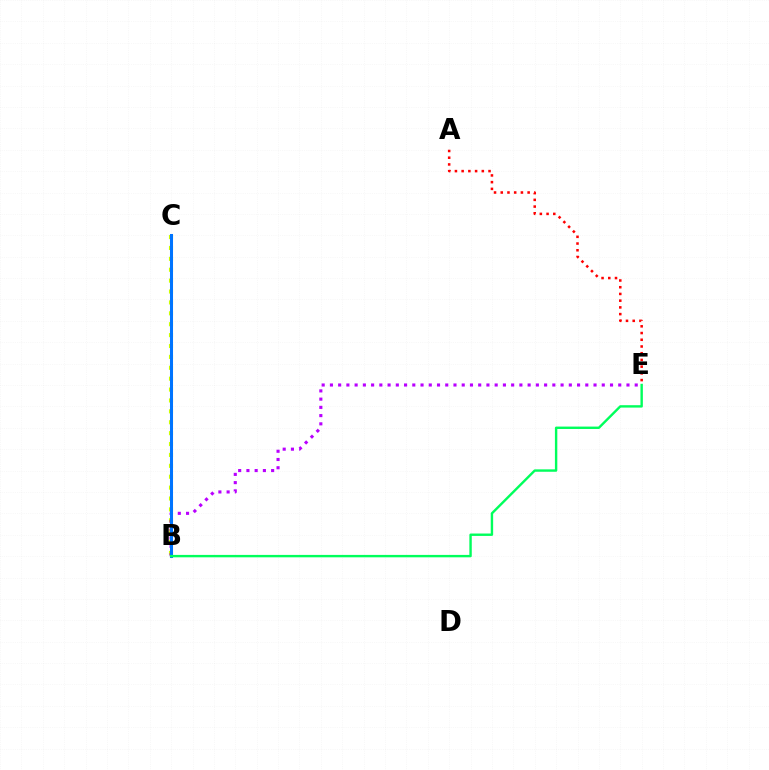{('B', 'C'): [{'color': '#d1ff00', 'line_style': 'dotted', 'thickness': 2.96}, {'color': '#0074ff', 'line_style': 'solid', 'thickness': 2.19}], ('B', 'E'): [{'color': '#b900ff', 'line_style': 'dotted', 'thickness': 2.24}, {'color': '#00ff5c', 'line_style': 'solid', 'thickness': 1.73}], ('A', 'E'): [{'color': '#ff0000', 'line_style': 'dotted', 'thickness': 1.83}]}